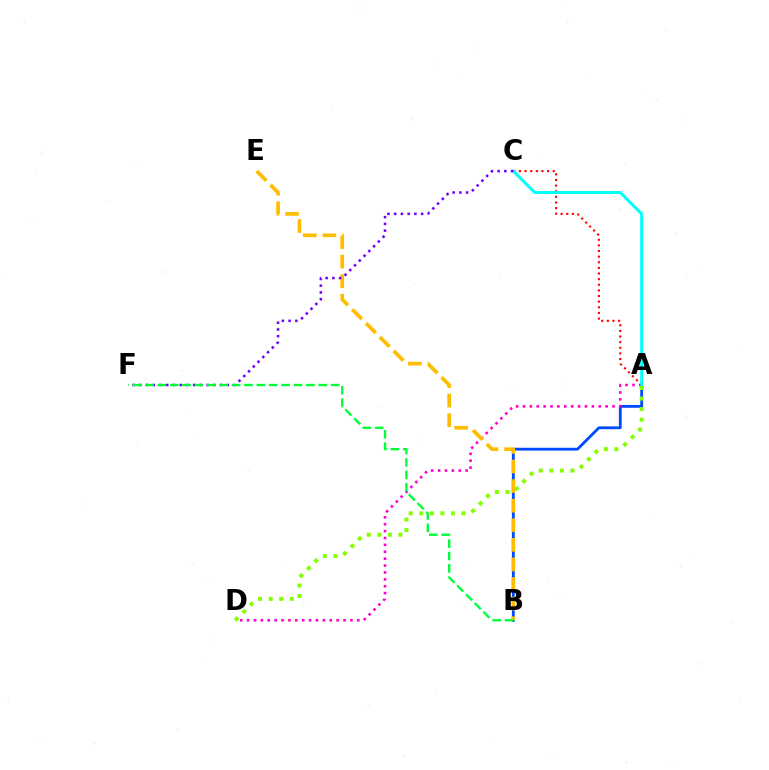{('A', 'B'): [{'color': '#004bff', 'line_style': 'solid', 'thickness': 2.03}], ('A', 'D'): [{'color': '#ff00cf', 'line_style': 'dotted', 'thickness': 1.87}, {'color': '#84ff00', 'line_style': 'dotted', 'thickness': 2.87}], ('A', 'C'): [{'color': '#ff0000', 'line_style': 'dotted', 'thickness': 1.53}, {'color': '#00fff6', 'line_style': 'solid', 'thickness': 2.13}], ('B', 'E'): [{'color': '#ffbd00', 'line_style': 'dashed', 'thickness': 2.66}], ('C', 'F'): [{'color': '#7200ff', 'line_style': 'dotted', 'thickness': 1.83}], ('B', 'F'): [{'color': '#00ff39', 'line_style': 'dashed', 'thickness': 1.68}]}